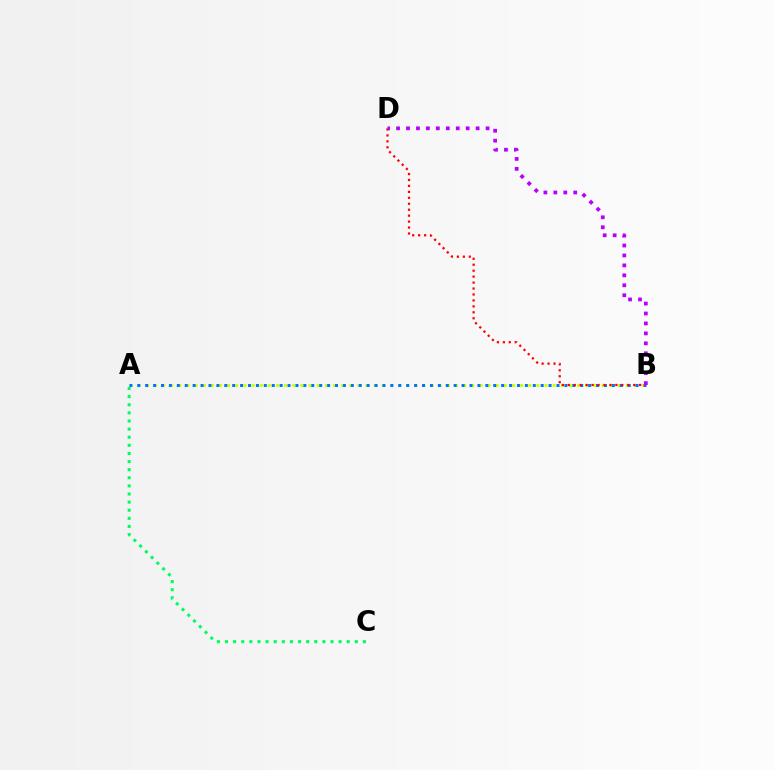{('A', 'B'): [{'color': '#d1ff00', 'line_style': 'dotted', 'thickness': 2.21}, {'color': '#0074ff', 'line_style': 'dotted', 'thickness': 2.15}], ('A', 'C'): [{'color': '#00ff5c', 'line_style': 'dotted', 'thickness': 2.2}], ('B', 'D'): [{'color': '#ff0000', 'line_style': 'dotted', 'thickness': 1.62}, {'color': '#b900ff', 'line_style': 'dotted', 'thickness': 2.7}]}